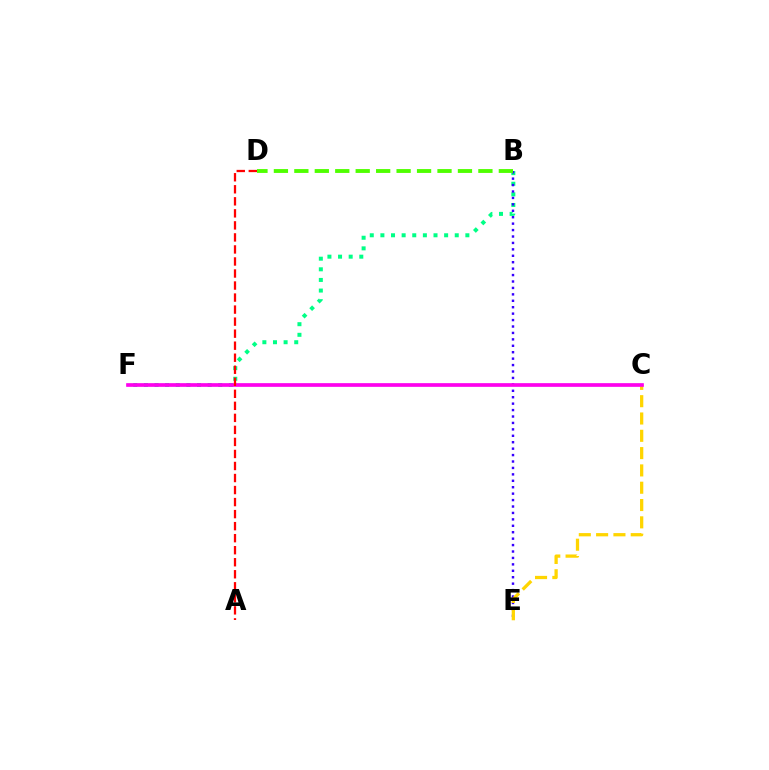{('B', 'F'): [{'color': '#00ff86', 'line_style': 'dotted', 'thickness': 2.89}], ('B', 'E'): [{'color': '#3700ff', 'line_style': 'dotted', 'thickness': 1.75}], ('C', 'F'): [{'color': '#009eff', 'line_style': 'solid', 'thickness': 1.58}, {'color': '#ff00ed', 'line_style': 'solid', 'thickness': 2.63}], ('C', 'E'): [{'color': '#ffd500', 'line_style': 'dashed', 'thickness': 2.35}], ('B', 'D'): [{'color': '#4fff00', 'line_style': 'dashed', 'thickness': 2.78}], ('A', 'D'): [{'color': '#ff0000', 'line_style': 'dashed', 'thickness': 1.63}]}